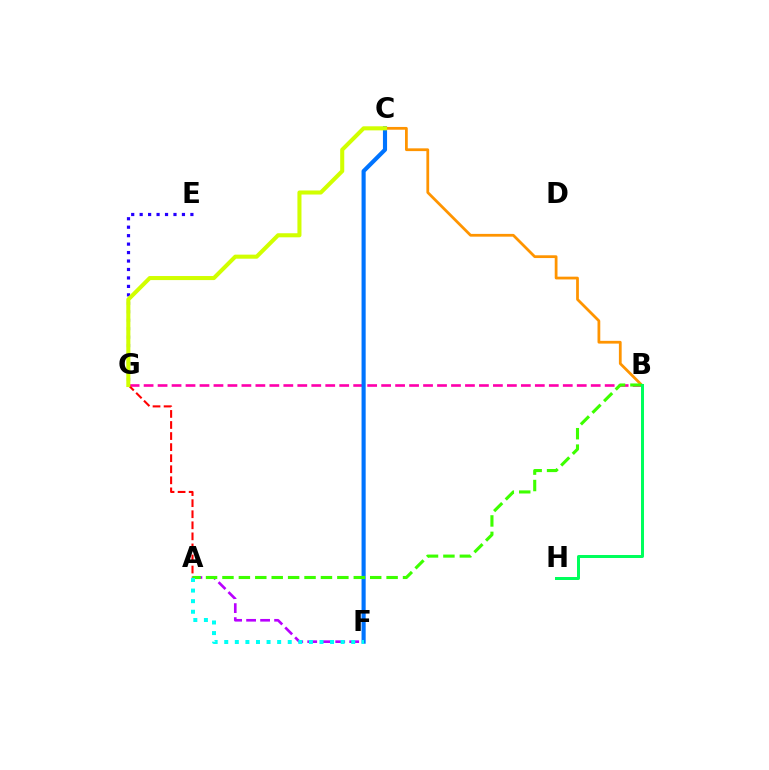{('B', 'G'): [{'color': '#ff00ac', 'line_style': 'dashed', 'thickness': 1.9}], ('C', 'F'): [{'color': '#0074ff', 'line_style': 'solid', 'thickness': 2.97}], ('A', 'G'): [{'color': '#ff0000', 'line_style': 'dashed', 'thickness': 1.5}], ('E', 'G'): [{'color': '#2500ff', 'line_style': 'dotted', 'thickness': 2.3}], ('A', 'F'): [{'color': '#b900ff', 'line_style': 'dashed', 'thickness': 1.9}, {'color': '#00fff6', 'line_style': 'dotted', 'thickness': 2.88}], ('B', 'C'): [{'color': '#ff9400', 'line_style': 'solid', 'thickness': 1.99}], ('A', 'B'): [{'color': '#3dff00', 'line_style': 'dashed', 'thickness': 2.23}], ('B', 'H'): [{'color': '#00ff5c', 'line_style': 'solid', 'thickness': 2.15}], ('C', 'G'): [{'color': '#d1ff00', 'line_style': 'solid', 'thickness': 2.93}]}